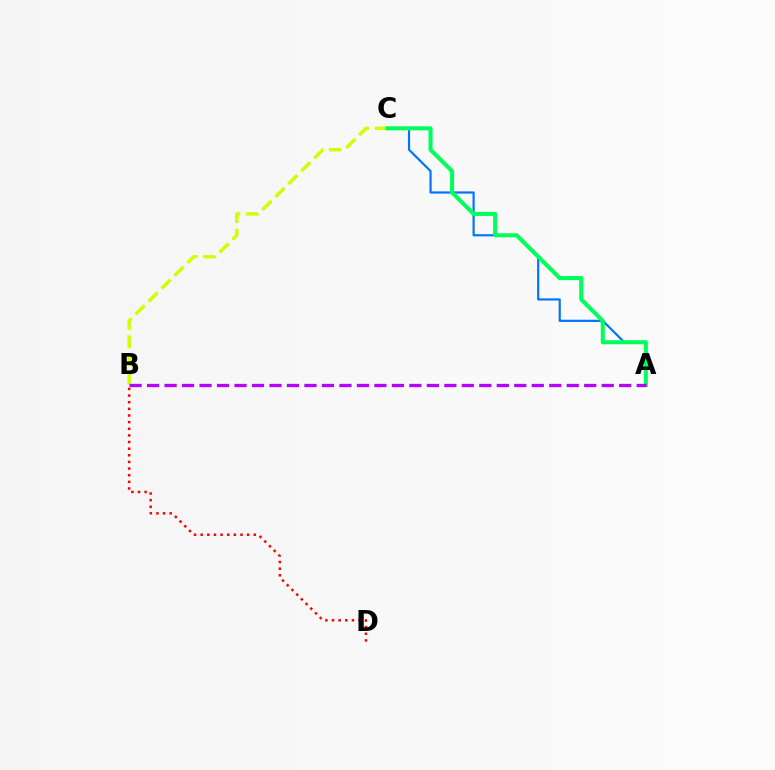{('A', 'C'): [{'color': '#0074ff', 'line_style': 'solid', 'thickness': 1.58}, {'color': '#00ff5c', 'line_style': 'solid', 'thickness': 2.93}], ('B', 'C'): [{'color': '#d1ff00', 'line_style': 'dashed', 'thickness': 2.48}], ('B', 'D'): [{'color': '#ff0000', 'line_style': 'dotted', 'thickness': 1.8}], ('A', 'B'): [{'color': '#b900ff', 'line_style': 'dashed', 'thickness': 2.38}]}